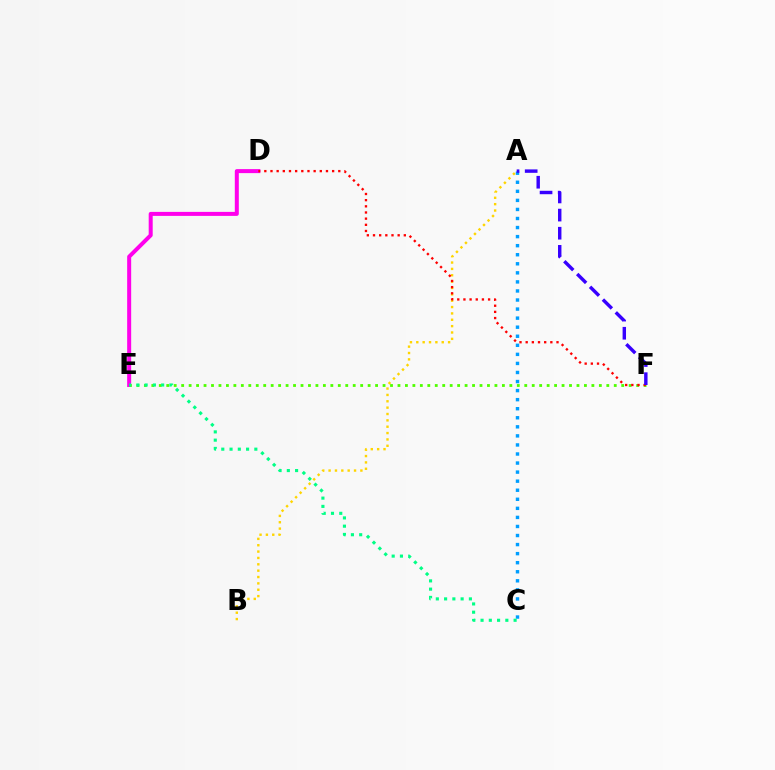{('D', 'E'): [{'color': '#ff00ed', 'line_style': 'solid', 'thickness': 2.88}], ('E', 'F'): [{'color': '#4fff00', 'line_style': 'dotted', 'thickness': 2.03}], ('A', 'B'): [{'color': '#ffd500', 'line_style': 'dotted', 'thickness': 1.73}], ('A', 'C'): [{'color': '#009eff', 'line_style': 'dotted', 'thickness': 2.46}], ('D', 'F'): [{'color': '#ff0000', 'line_style': 'dotted', 'thickness': 1.67}], ('A', 'F'): [{'color': '#3700ff', 'line_style': 'dashed', 'thickness': 2.46}], ('C', 'E'): [{'color': '#00ff86', 'line_style': 'dotted', 'thickness': 2.25}]}